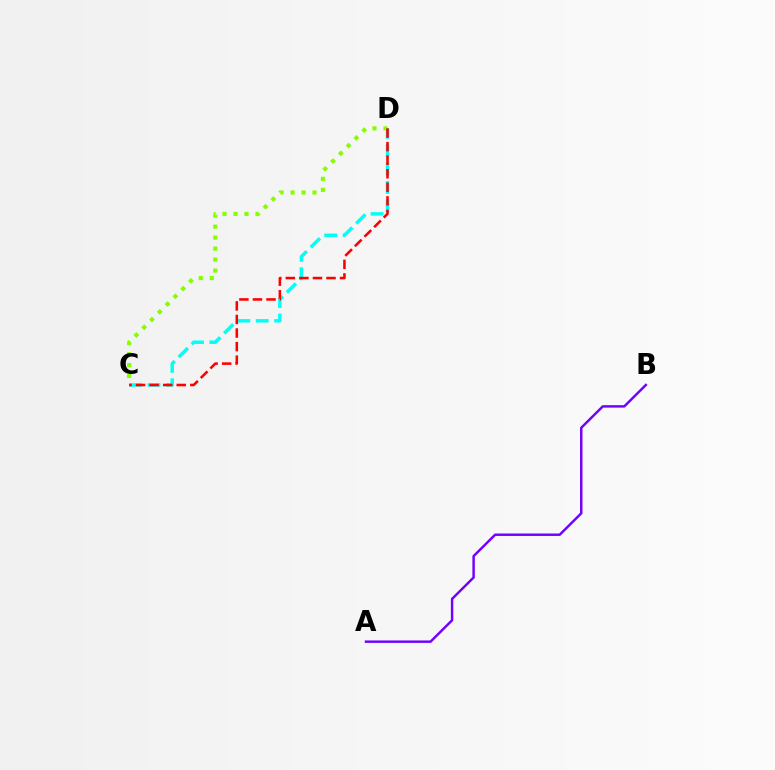{('C', 'D'): [{'color': '#00fff6', 'line_style': 'dashed', 'thickness': 2.5}, {'color': '#84ff00', 'line_style': 'dotted', 'thickness': 2.99}, {'color': '#ff0000', 'line_style': 'dashed', 'thickness': 1.84}], ('A', 'B'): [{'color': '#7200ff', 'line_style': 'solid', 'thickness': 1.77}]}